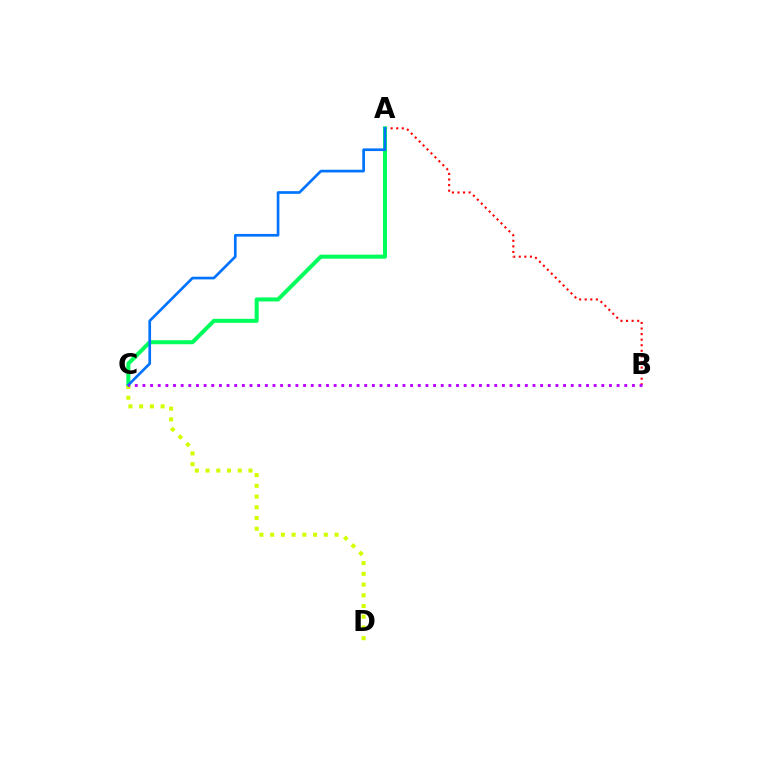{('A', 'B'): [{'color': '#ff0000', 'line_style': 'dotted', 'thickness': 1.52}], ('A', 'C'): [{'color': '#00ff5c', 'line_style': 'solid', 'thickness': 2.9}, {'color': '#0074ff', 'line_style': 'solid', 'thickness': 1.93}], ('C', 'D'): [{'color': '#d1ff00', 'line_style': 'dotted', 'thickness': 2.92}], ('B', 'C'): [{'color': '#b900ff', 'line_style': 'dotted', 'thickness': 2.08}]}